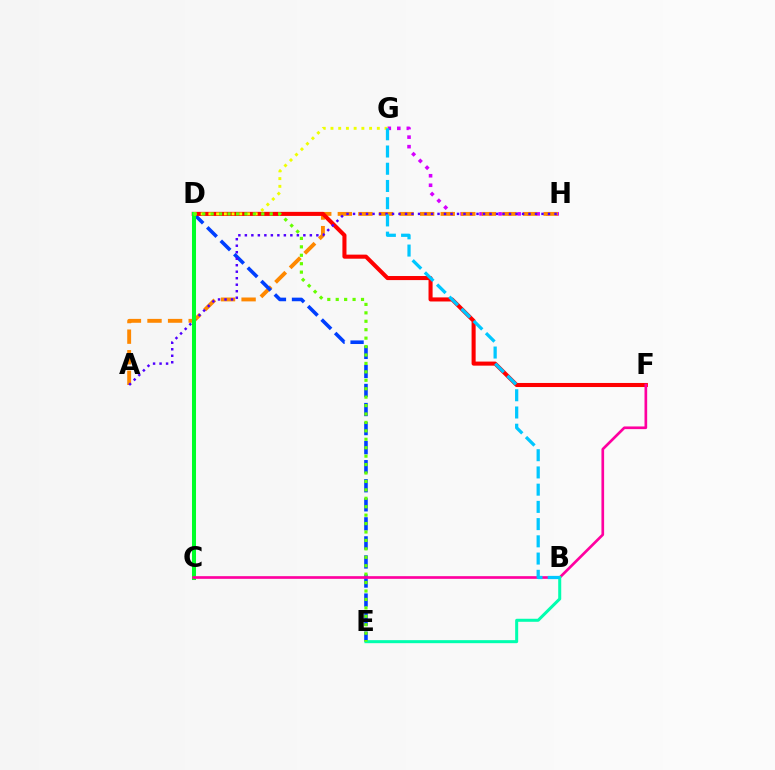{('G', 'H'): [{'color': '#d600ff', 'line_style': 'dotted', 'thickness': 2.58}], ('A', 'H'): [{'color': '#ff8800', 'line_style': 'dashed', 'thickness': 2.8}, {'color': '#4f00ff', 'line_style': 'dotted', 'thickness': 1.77}], ('D', 'E'): [{'color': '#003fff', 'line_style': 'dashed', 'thickness': 2.59}, {'color': '#66ff00', 'line_style': 'dotted', 'thickness': 2.29}], ('D', 'F'): [{'color': '#ff0000', 'line_style': 'solid', 'thickness': 2.93}], ('C', 'D'): [{'color': '#00ff27', 'line_style': 'solid', 'thickness': 2.9}], ('C', 'F'): [{'color': '#ff00a0', 'line_style': 'solid', 'thickness': 1.92}], ('B', 'E'): [{'color': '#00ffaf', 'line_style': 'solid', 'thickness': 2.18}], ('D', 'G'): [{'color': '#eeff00', 'line_style': 'dotted', 'thickness': 2.1}], ('B', 'G'): [{'color': '#00c7ff', 'line_style': 'dashed', 'thickness': 2.34}]}